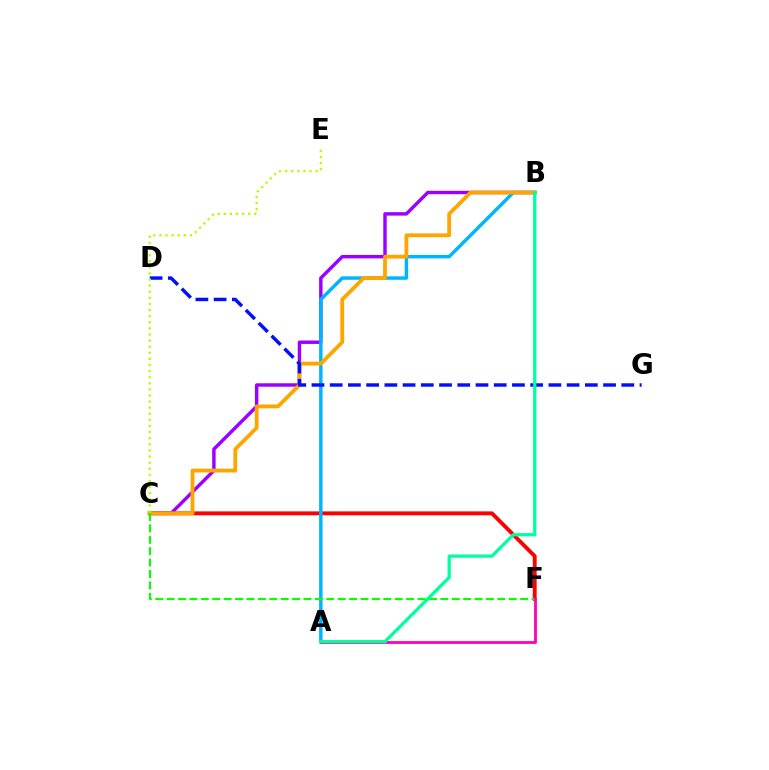{('C', 'F'): [{'color': '#ff0000', 'line_style': 'solid', 'thickness': 2.79}, {'color': '#08ff00', 'line_style': 'dashed', 'thickness': 1.55}], ('B', 'C'): [{'color': '#9b00ff', 'line_style': 'solid', 'thickness': 2.47}, {'color': '#ffa500', 'line_style': 'solid', 'thickness': 2.75}], ('A', 'B'): [{'color': '#00b5ff', 'line_style': 'solid', 'thickness': 2.48}, {'color': '#00ff9d', 'line_style': 'solid', 'thickness': 2.33}], ('A', 'F'): [{'color': '#ff00bd', 'line_style': 'solid', 'thickness': 2.02}], ('D', 'G'): [{'color': '#0010ff', 'line_style': 'dashed', 'thickness': 2.48}], ('C', 'E'): [{'color': '#b3ff00', 'line_style': 'dotted', 'thickness': 1.66}]}